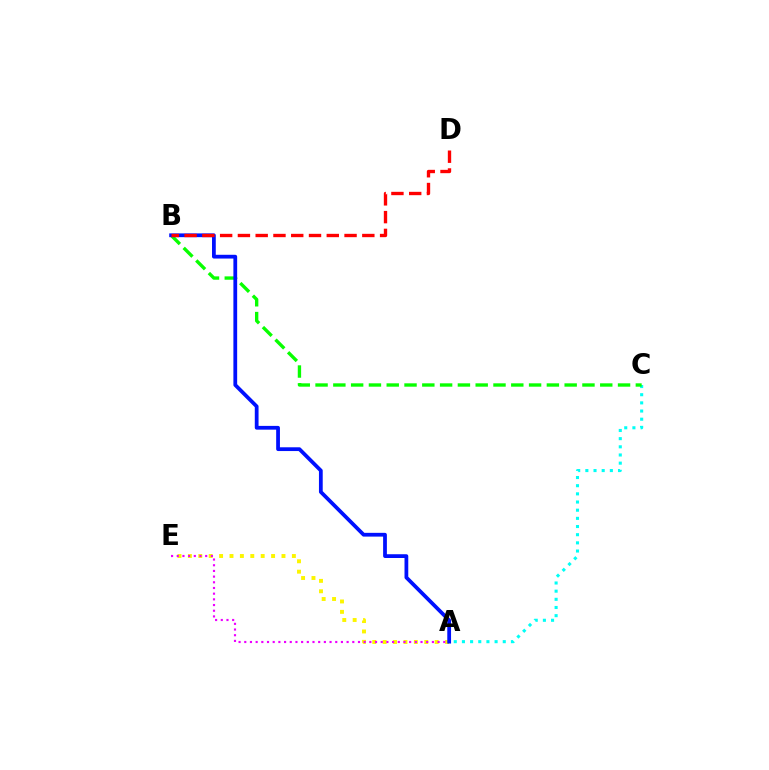{('A', 'E'): [{'color': '#fcf500', 'line_style': 'dotted', 'thickness': 2.83}, {'color': '#ee00ff', 'line_style': 'dotted', 'thickness': 1.54}], ('A', 'C'): [{'color': '#00fff6', 'line_style': 'dotted', 'thickness': 2.22}], ('B', 'C'): [{'color': '#08ff00', 'line_style': 'dashed', 'thickness': 2.42}], ('A', 'B'): [{'color': '#0010ff', 'line_style': 'solid', 'thickness': 2.71}], ('B', 'D'): [{'color': '#ff0000', 'line_style': 'dashed', 'thickness': 2.41}]}